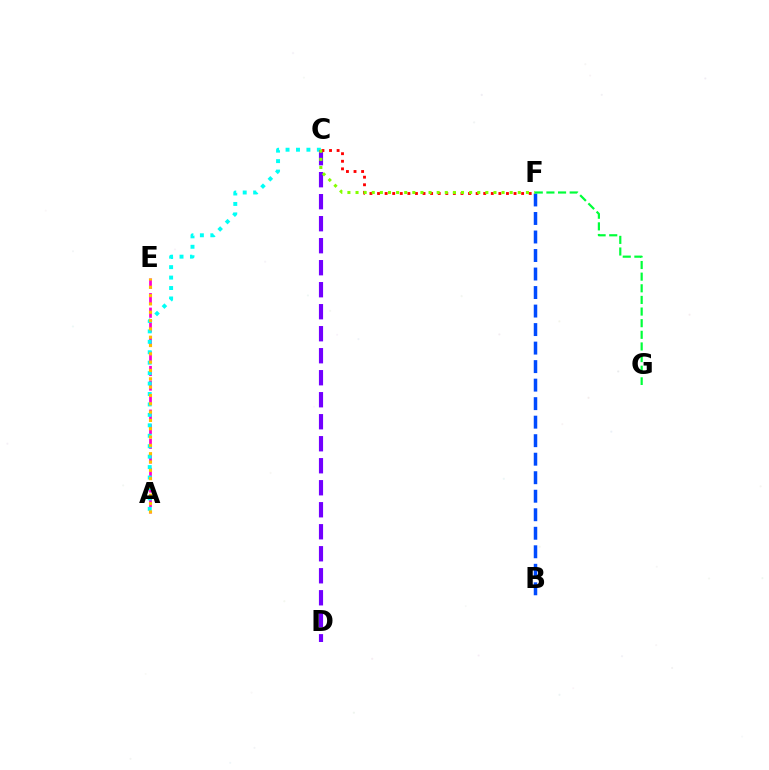{('A', 'E'): [{'color': '#ff00cf', 'line_style': 'dashed', 'thickness': 1.98}, {'color': '#ffbd00', 'line_style': 'dotted', 'thickness': 2.26}], ('A', 'C'): [{'color': '#00fff6', 'line_style': 'dotted', 'thickness': 2.84}], ('C', 'D'): [{'color': '#7200ff', 'line_style': 'dashed', 'thickness': 2.99}], ('C', 'F'): [{'color': '#ff0000', 'line_style': 'dotted', 'thickness': 2.06}, {'color': '#84ff00', 'line_style': 'dotted', 'thickness': 2.2}], ('B', 'F'): [{'color': '#004bff', 'line_style': 'dashed', 'thickness': 2.52}], ('F', 'G'): [{'color': '#00ff39', 'line_style': 'dashed', 'thickness': 1.58}]}